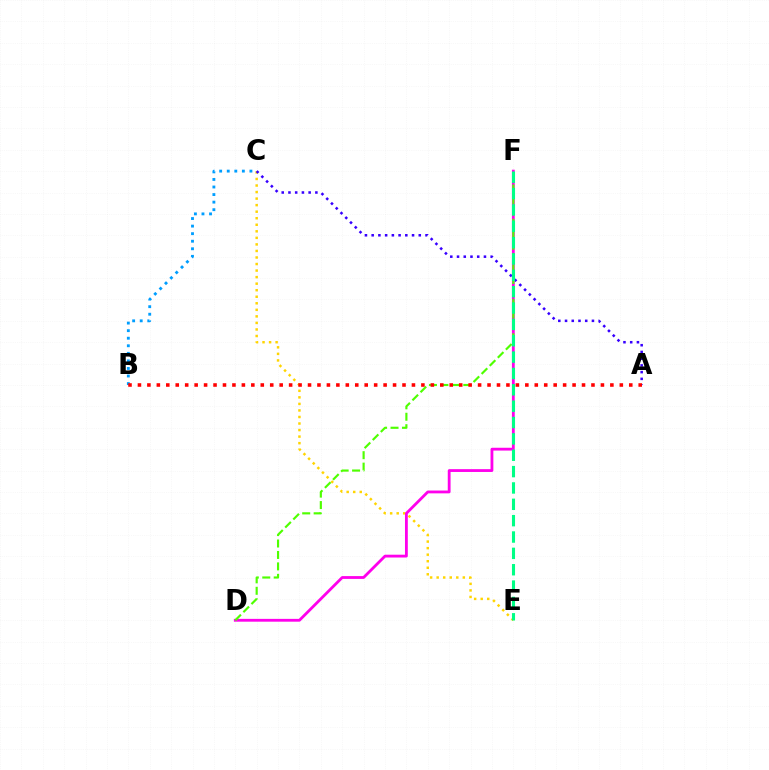{('C', 'E'): [{'color': '#ffd500', 'line_style': 'dotted', 'thickness': 1.78}], ('D', 'F'): [{'color': '#ff00ed', 'line_style': 'solid', 'thickness': 2.03}, {'color': '#4fff00', 'line_style': 'dashed', 'thickness': 1.56}], ('A', 'C'): [{'color': '#3700ff', 'line_style': 'dotted', 'thickness': 1.83}], ('E', 'F'): [{'color': '#00ff86', 'line_style': 'dashed', 'thickness': 2.22}], ('B', 'C'): [{'color': '#009eff', 'line_style': 'dotted', 'thickness': 2.05}], ('A', 'B'): [{'color': '#ff0000', 'line_style': 'dotted', 'thickness': 2.57}]}